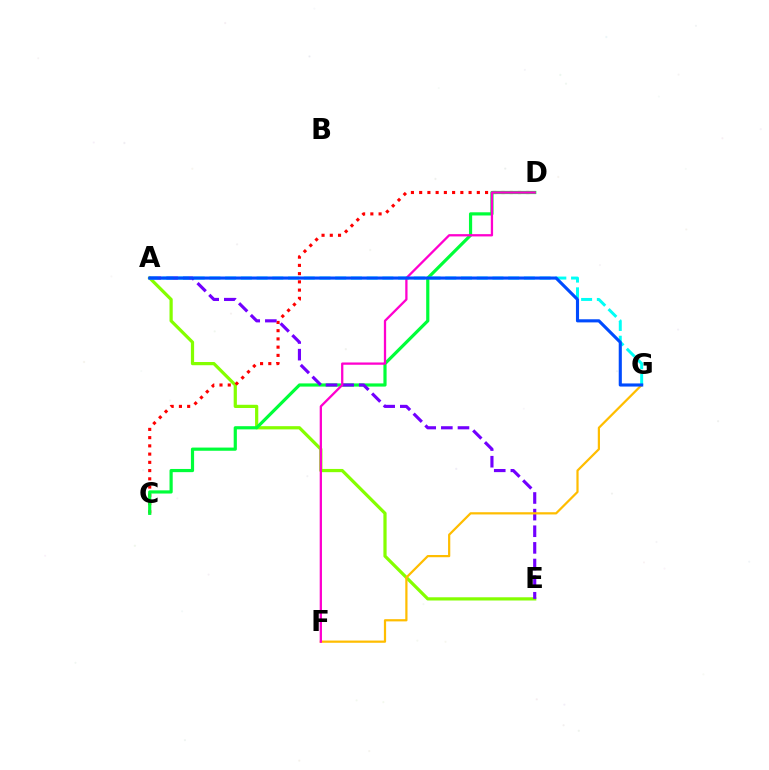{('A', 'E'): [{'color': '#84ff00', 'line_style': 'solid', 'thickness': 2.32}, {'color': '#7200ff', 'line_style': 'dashed', 'thickness': 2.26}], ('C', 'D'): [{'color': '#ff0000', 'line_style': 'dotted', 'thickness': 2.24}, {'color': '#00ff39', 'line_style': 'solid', 'thickness': 2.3}], ('F', 'G'): [{'color': '#ffbd00', 'line_style': 'solid', 'thickness': 1.6}], ('A', 'G'): [{'color': '#00fff6', 'line_style': 'dashed', 'thickness': 2.14}, {'color': '#004bff', 'line_style': 'solid', 'thickness': 2.25}], ('D', 'F'): [{'color': '#ff00cf', 'line_style': 'solid', 'thickness': 1.65}]}